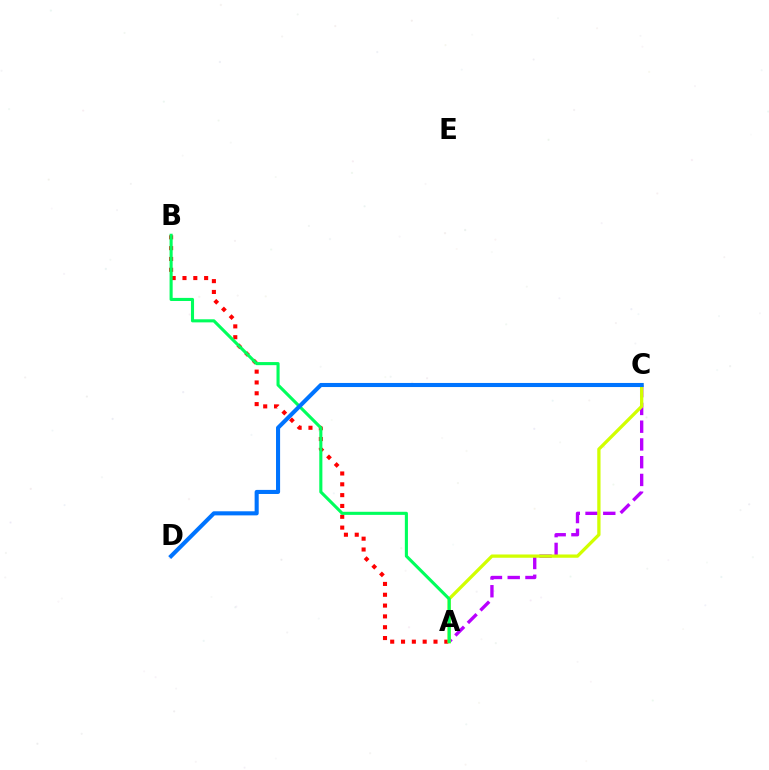{('A', 'B'): [{'color': '#ff0000', 'line_style': 'dotted', 'thickness': 2.94}, {'color': '#00ff5c', 'line_style': 'solid', 'thickness': 2.23}], ('A', 'C'): [{'color': '#b900ff', 'line_style': 'dashed', 'thickness': 2.41}, {'color': '#d1ff00', 'line_style': 'solid', 'thickness': 2.36}], ('C', 'D'): [{'color': '#0074ff', 'line_style': 'solid', 'thickness': 2.94}]}